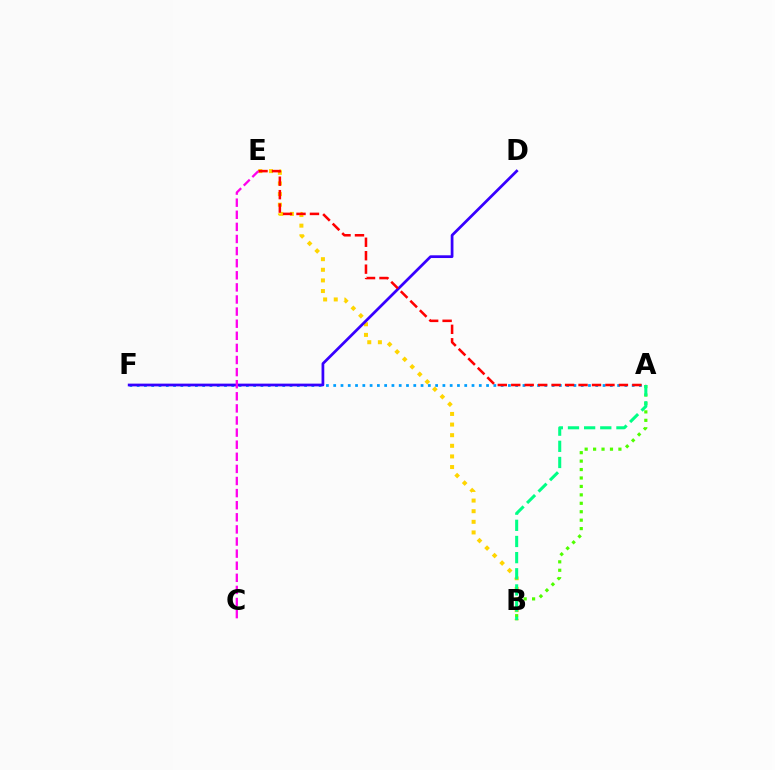{('A', 'F'): [{'color': '#009eff', 'line_style': 'dotted', 'thickness': 1.98}], ('A', 'B'): [{'color': '#4fff00', 'line_style': 'dotted', 'thickness': 2.29}, {'color': '#00ff86', 'line_style': 'dashed', 'thickness': 2.19}], ('B', 'E'): [{'color': '#ffd500', 'line_style': 'dotted', 'thickness': 2.89}], ('D', 'F'): [{'color': '#3700ff', 'line_style': 'solid', 'thickness': 1.97}], ('A', 'E'): [{'color': '#ff0000', 'line_style': 'dashed', 'thickness': 1.83}], ('C', 'E'): [{'color': '#ff00ed', 'line_style': 'dashed', 'thickness': 1.64}]}